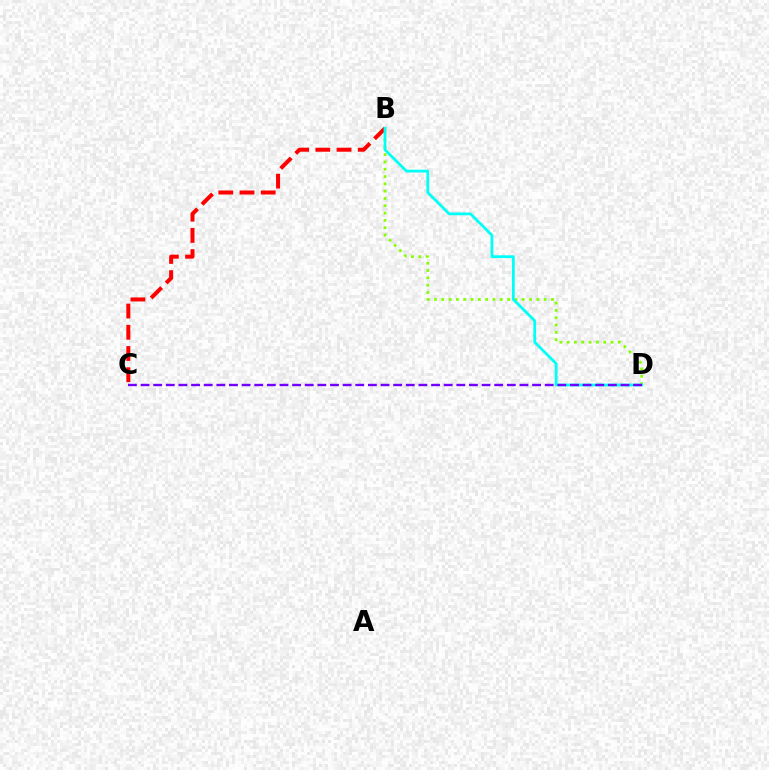{('B', 'D'): [{'color': '#84ff00', 'line_style': 'dotted', 'thickness': 1.99}, {'color': '#00fff6', 'line_style': 'solid', 'thickness': 2.01}], ('B', 'C'): [{'color': '#ff0000', 'line_style': 'dashed', 'thickness': 2.88}], ('C', 'D'): [{'color': '#7200ff', 'line_style': 'dashed', 'thickness': 1.72}]}